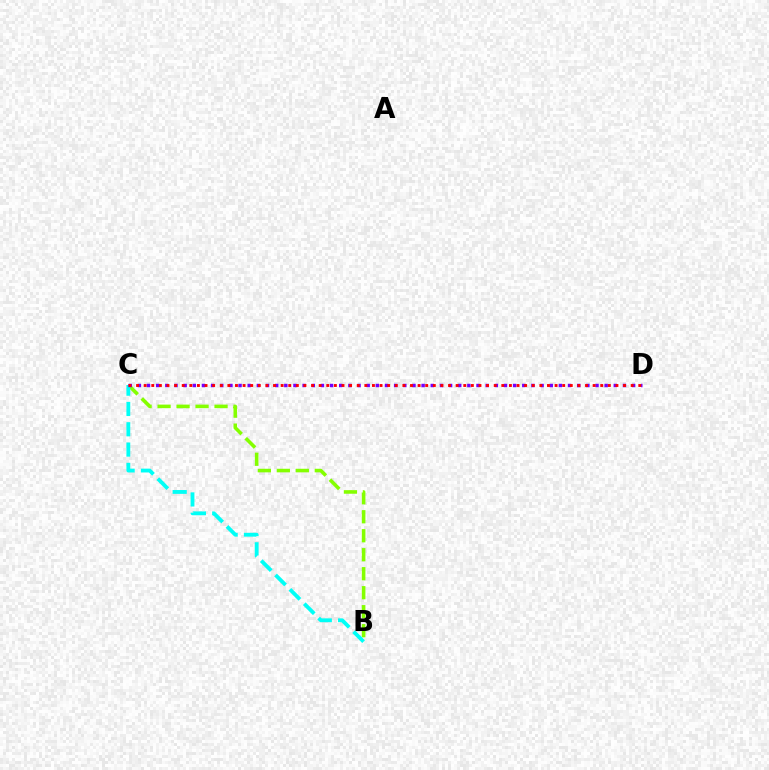{('B', 'C'): [{'color': '#84ff00', 'line_style': 'dashed', 'thickness': 2.58}, {'color': '#00fff6', 'line_style': 'dashed', 'thickness': 2.76}], ('C', 'D'): [{'color': '#7200ff', 'line_style': 'dotted', 'thickness': 2.49}, {'color': '#ff0000', 'line_style': 'dotted', 'thickness': 2.07}]}